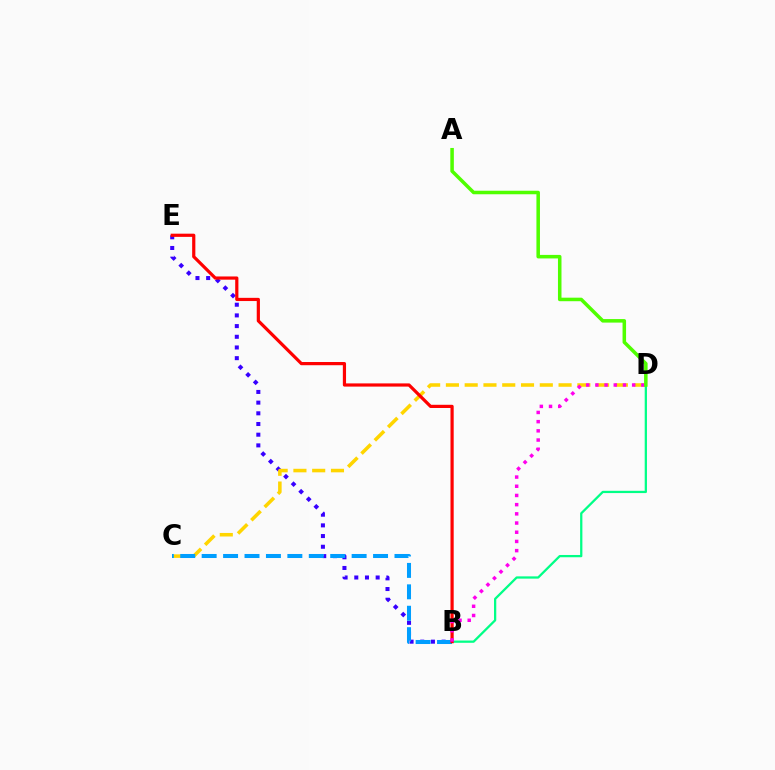{('B', 'E'): [{'color': '#3700ff', 'line_style': 'dotted', 'thickness': 2.9}, {'color': '#ff0000', 'line_style': 'solid', 'thickness': 2.3}], ('C', 'D'): [{'color': '#ffd500', 'line_style': 'dashed', 'thickness': 2.55}], ('B', 'D'): [{'color': '#00ff86', 'line_style': 'solid', 'thickness': 1.63}, {'color': '#ff00ed', 'line_style': 'dotted', 'thickness': 2.5}], ('B', 'C'): [{'color': '#009eff', 'line_style': 'dashed', 'thickness': 2.91}], ('A', 'D'): [{'color': '#4fff00', 'line_style': 'solid', 'thickness': 2.54}]}